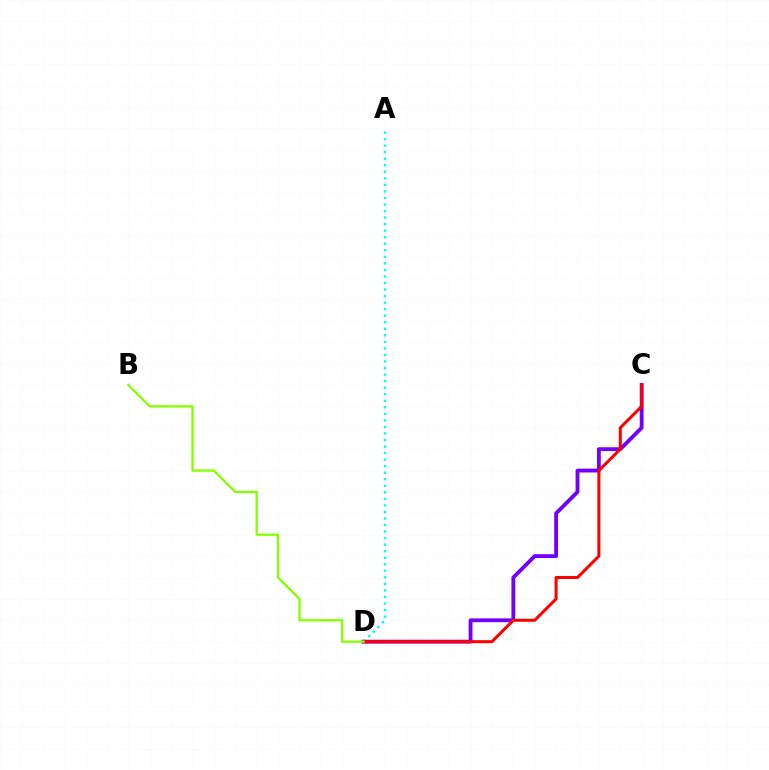{('A', 'D'): [{'color': '#00fff6', 'line_style': 'dotted', 'thickness': 1.78}], ('C', 'D'): [{'color': '#7200ff', 'line_style': 'solid', 'thickness': 2.77}, {'color': '#ff0000', 'line_style': 'solid', 'thickness': 2.17}], ('B', 'D'): [{'color': '#84ff00', 'line_style': 'solid', 'thickness': 1.66}]}